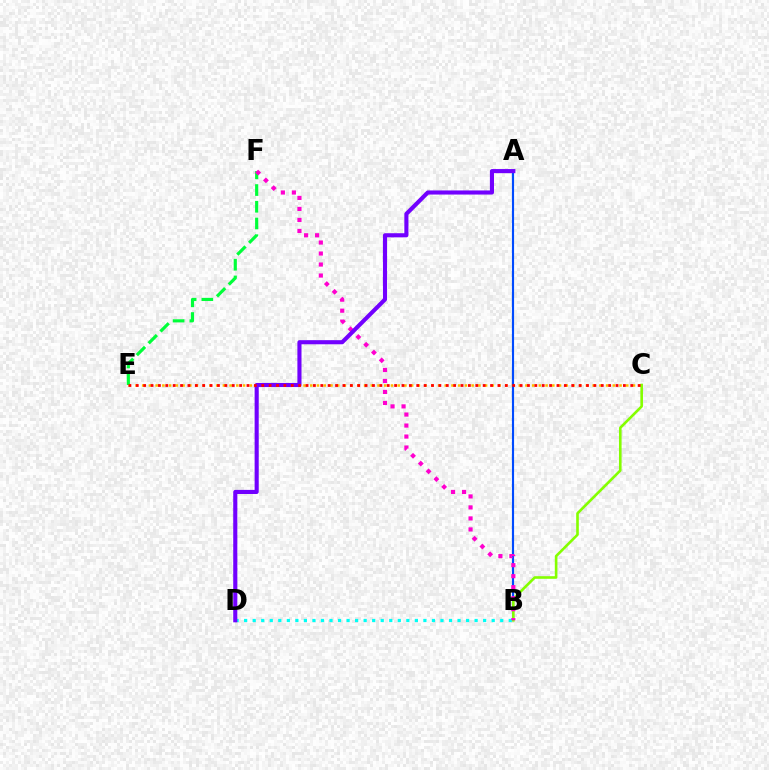{('C', 'E'): [{'color': '#ffbd00', 'line_style': 'dotted', 'thickness': 1.83}, {'color': '#ff0000', 'line_style': 'dotted', 'thickness': 2.01}], ('A', 'B'): [{'color': '#004bff', 'line_style': 'solid', 'thickness': 1.54}], ('B', 'D'): [{'color': '#00fff6', 'line_style': 'dotted', 'thickness': 2.32}], ('E', 'F'): [{'color': '#00ff39', 'line_style': 'dashed', 'thickness': 2.27}], ('B', 'C'): [{'color': '#84ff00', 'line_style': 'solid', 'thickness': 1.88}], ('B', 'F'): [{'color': '#ff00cf', 'line_style': 'dotted', 'thickness': 2.99}], ('A', 'D'): [{'color': '#7200ff', 'line_style': 'solid', 'thickness': 2.95}]}